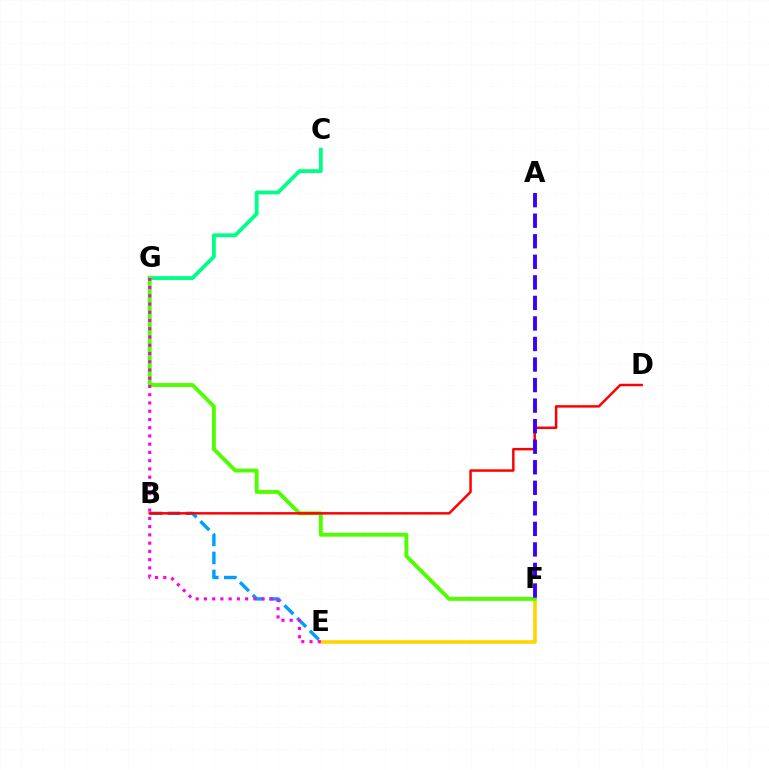{('E', 'F'): [{'color': '#ffd500', 'line_style': 'solid', 'thickness': 2.58}], ('B', 'E'): [{'color': '#009eff', 'line_style': 'dashed', 'thickness': 2.44}], ('C', 'G'): [{'color': '#00ff86', 'line_style': 'solid', 'thickness': 2.74}], ('F', 'G'): [{'color': '#4fff00', 'line_style': 'solid', 'thickness': 2.79}], ('B', 'D'): [{'color': '#ff0000', 'line_style': 'solid', 'thickness': 1.79}], ('A', 'F'): [{'color': '#3700ff', 'line_style': 'dashed', 'thickness': 2.79}], ('E', 'G'): [{'color': '#ff00ed', 'line_style': 'dotted', 'thickness': 2.24}]}